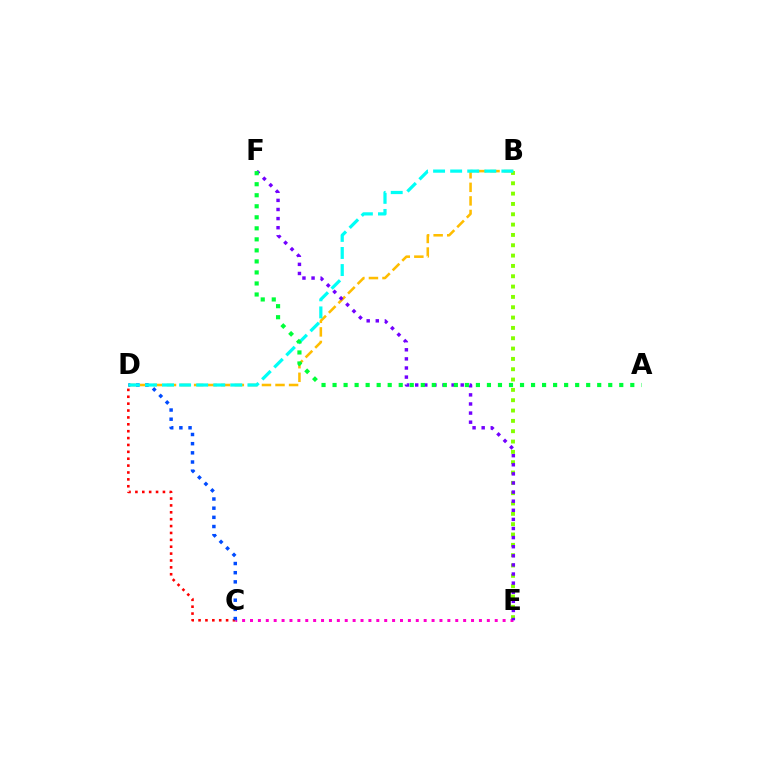{('B', 'D'): [{'color': '#ffbd00', 'line_style': 'dashed', 'thickness': 1.84}, {'color': '#00fff6', 'line_style': 'dashed', 'thickness': 2.32}], ('C', 'E'): [{'color': '#ff00cf', 'line_style': 'dotted', 'thickness': 2.14}], ('C', 'D'): [{'color': '#ff0000', 'line_style': 'dotted', 'thickness': 1.87}, {'color': '#004bff', 'line_style': 'dotted', 'thickness': 2.49}], ('B', 'E'): [{'color': '#84ff00', 'line_style': 'dotted', 'thickness': 2.81}], ('E', 'F'): [{'color': '#7200ff', 'line_style': 'dotted', 'thickness': 2.47}], ('A', 'F'): [{'color': '#00ff39', 'line_style': 'dotted', 'thickness': 3.0}]}